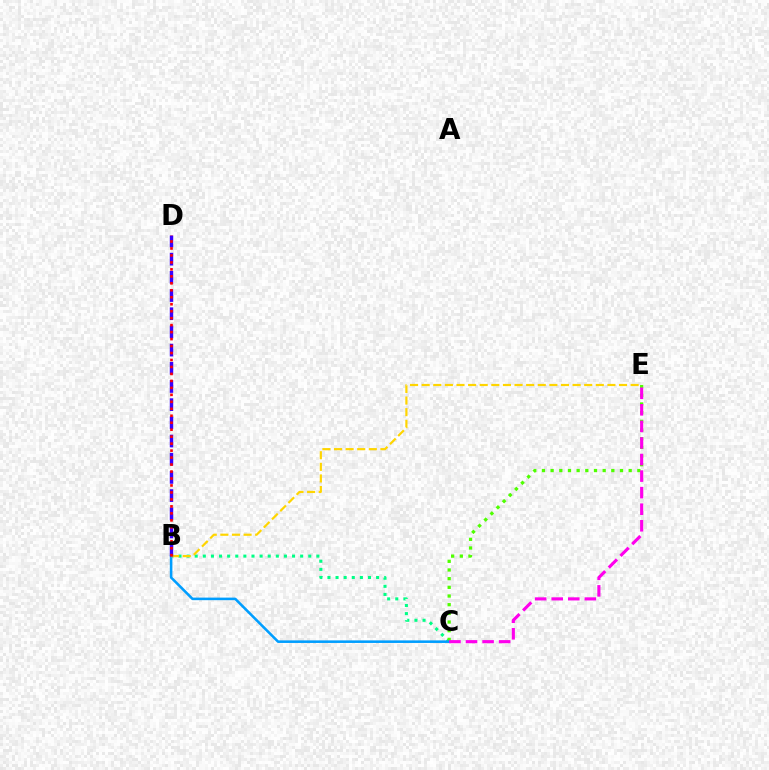{('B', 'C'): [{'color': '#00ff86', 'line_style': 'dotted', 'thickness': 2.2}, {'color': '#009eff', 'line_style': 'solid', 'thickness': 1.85}], ('C', 'E'): [{'color': '#4fff00', 'line_style': 'dotted', 'thickness': 2.36}, {'color': '#ff00ed', 'line_style': 'dashed', 'thickness': 2.25}], ('B', 'E'): [{'color': '#ffd500', 'line_style': 'dashed', 'thickness': 1.58}], ('B', 'D'): [{'color': '#3700ff', 'line_style': 'dashed', 'thickness': 2.47}, {'color': '#ff0000', 'line_style': 'dotted', 'thickness': 1.89}]}